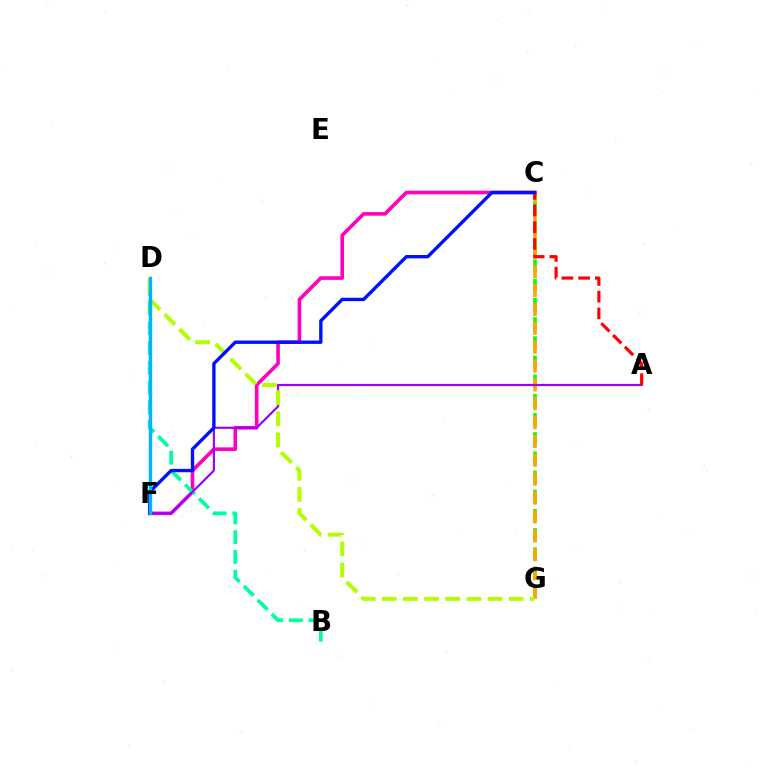{('C', 'G'): [{'color': '#08ff00', 'line_style': 'dashed', 'thickness': 2.6}, {'color': '#ffa500', 'line_style': 'dashed', 'thickness': 2.56}], ('C', 'F'): [{'color': '#ff00bd', 'line_style': 'solid', 'thickness': 2.6}, {'color': '#0010ff', 'line_style': 'solid', 'thickness': 2.42}], ('B', 'D'): [{'color': '#00ff9d', 'line_style': 'dashed', 'thickness': 2.68}], ('A', 'F'): [{'color': '#9b00ff', 'line_style': 'solid', 'thickness': 1.55}], ('D', 'G'): [{'color': '#b3ff00', 'line_style': 'dashed', 'thickness': 2.87}], ('A', 'C'): [{'color': '#ff0000', 'line_style': 'dashed', 'thickness': 2.27}], ('D', 'F'): [{'color': '#00b5ff', 'line_style': 'solid', 'thickness': 2.45}]}